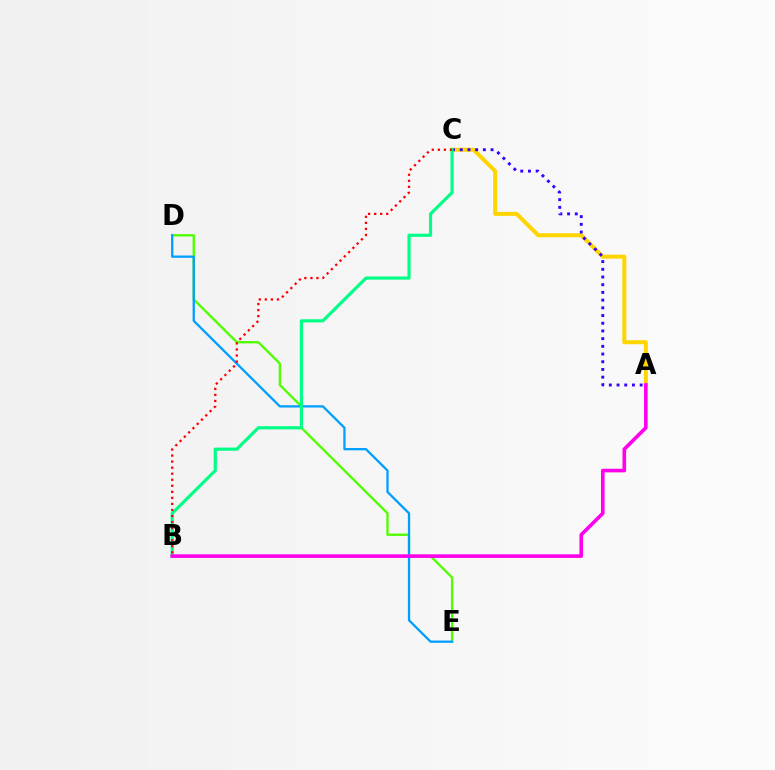{('D', 'E'): [{'color': '#4fff00', 'line_style': 'solid', 'thickness': 1.68}, {'color': '#009eff', 'line_style': 'solid', 'thickness': 1.64}], ('A', 'C'): [{'color': '#ffd500', 'line_style': 'solid', 'thickness': 2.89}, {'color': '#3700ff', 'line_style': 'dotted', 'thickness': 2.09}], ('B', 'C'): [{'color': '#00ff86', 'line_style': 'solid', 'thickness': 2.28}, {'color': '#ff0000', 'line_style': 'dotted', 'thickness': 1.64}], ('A', 'B'): [{'color': '#ff00ed', 'line_style': 'solid', 'thickness': 2.6}]}